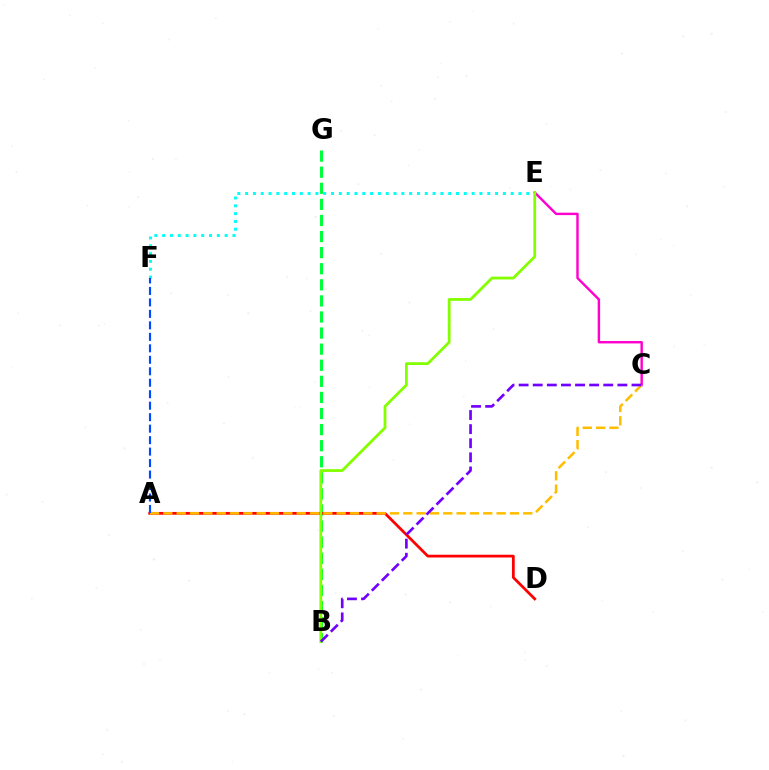{('C', 'E'): [{'color': '#ff00cf', 'line_style': 'solid', 'thickness': 1.75}], ('B', 'G'): [{'color': '#00ff39', 'line_style': 'dashed', 'thickness': 2.19}], ('A', 'D'): [{'color': '#ff0000', 'line_style': 'solid', 'thickness': 1.98}], ('A', 'C'): [{'color': '#ffbd00', 'line_style': 'dashed', 'thickness': 1.81}], ('E', 'F'): [{'color': '#00fff6', 'line_style': 'dotted', 'thickness': 2.12}], ('B', 'E'): [{'color': '#84ff00', 'line_style': 'solid', 'thickness': 2.01}], ('A', 'F'): [{'color': '#004bff', 'line_style': 'dashed', 'thickness': 1.56}], ('B', 'C'): [{'color': '#7200ff', 'line_style': 'dashed', 'thickness': 1.92}]}